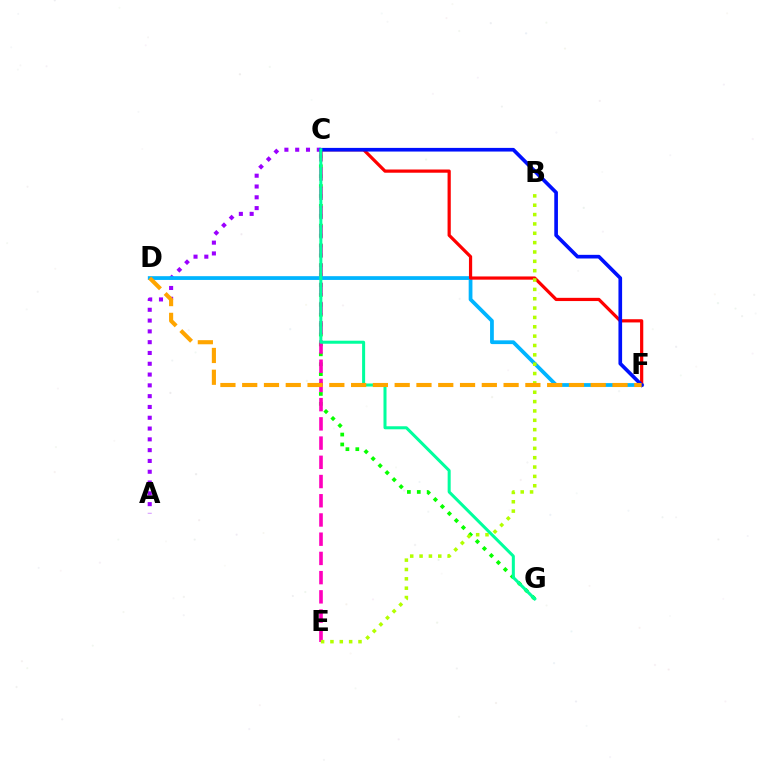{('A', 'C'): [{'color': '#9b00ff', 'line_style': 'dotted', 'thickness': 2.93}], ('C', 'G'): [{'color': '#08ff00', 'line_style': 'dotted', 'thickness': 2.69}, {'color': '#00ff9d', 'line_style': 'solid', 'thickness': 2.18}], ('C', 'E'): [{'color': '#ff00bd', 'line_style': 'dashed', 'thickness': 2.61}], ('D', 'F'): [{'color': '#00b5ff', 'line_style': 'solid', 'thickness': 2.7}, {'color': '#ffa500', 'line_style': 'dashed', 'thickness': 2.96}], ('C', 'F'): [{'color': '#ff0000', 'line_style': 'solid', 'thickness': 2.32}, {'color': '#0010ff', 'line_style': 'solid', 'thickness': 2.63}], ('B', 'E'): [{'color': '#b3ff00', 'line_style': 'dotted', 'thickness': 2.54}]}